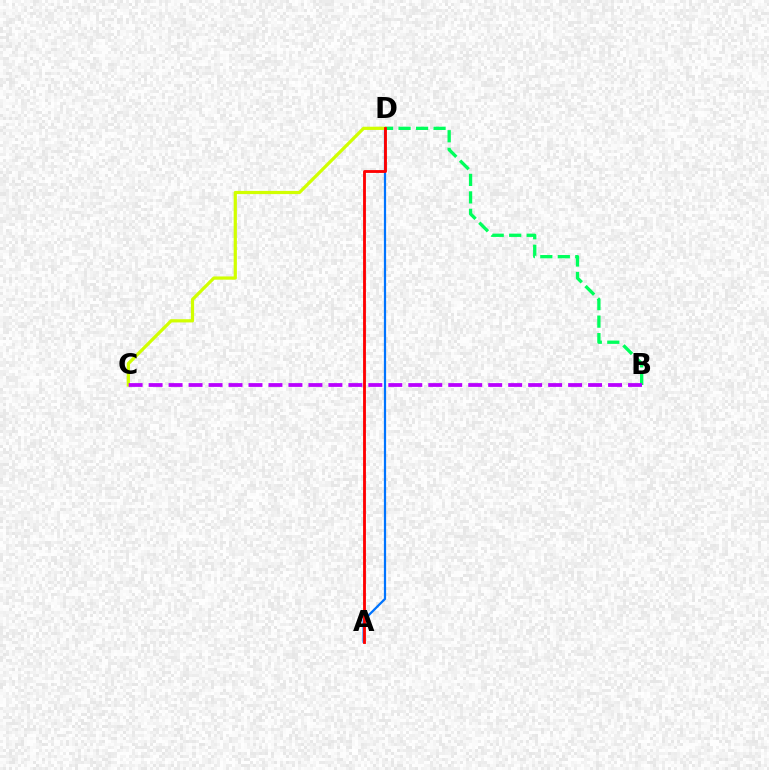{('A', 'D'): [{'color': '#0074ff', 'line_style': 'solid', 'thickness': 1.6}, {'color': '#ff0000', 'line_style': 'solid', 'thickness': 2.05}], ('B', 'D'): [{'color': '#00ff5c', 'line_style': 'dashed', 'thickness': 2.38}], ('C', 'D'): [{'color': '#d1ff00', 'line_style': 'solid', 'thickness': 2.31}], ('B', 'C'): [{'color': '#b900ff', 'line_style': 'dashed', 'thickness': 2.71}]}